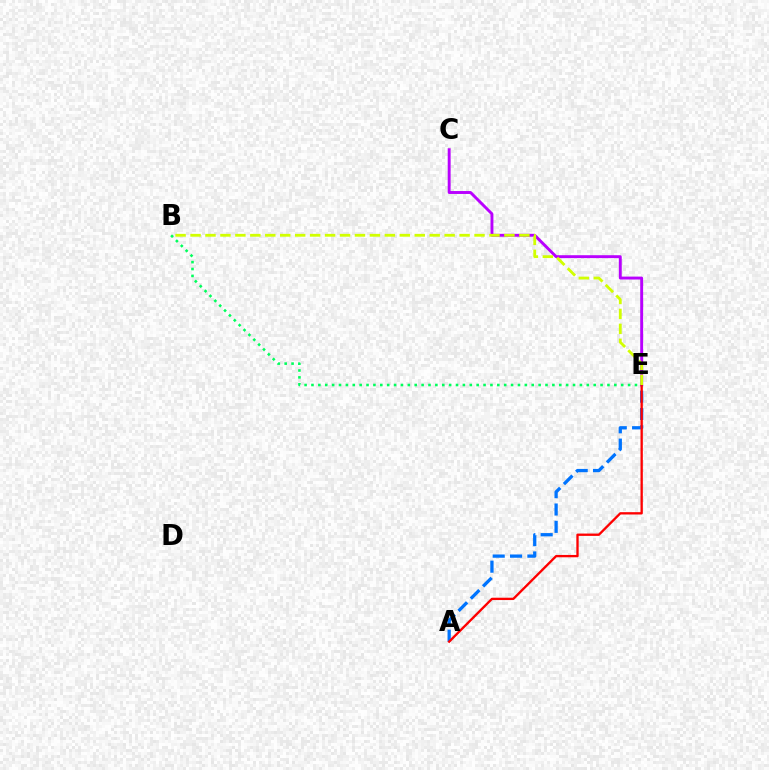{('A', 'E'): [{'color': '#0074ff', 'line_style': 'dashed', 'thickness': 2.35}, {'color': '#ff0000', 'line_style': 'solid', 'thickness': 1.68}], ('C', 'E'): [{'color': '#b900ff', 'line_style': 'solid', 'thickness': 2.1}], ('B', 'E'): [{'color': '#00ff5c', 'line_style': 'dotted', 'thickness': 1.87}, {'color': '#d1ff00', 'line_style': 'dashed', 'thickness': 2.03}]}